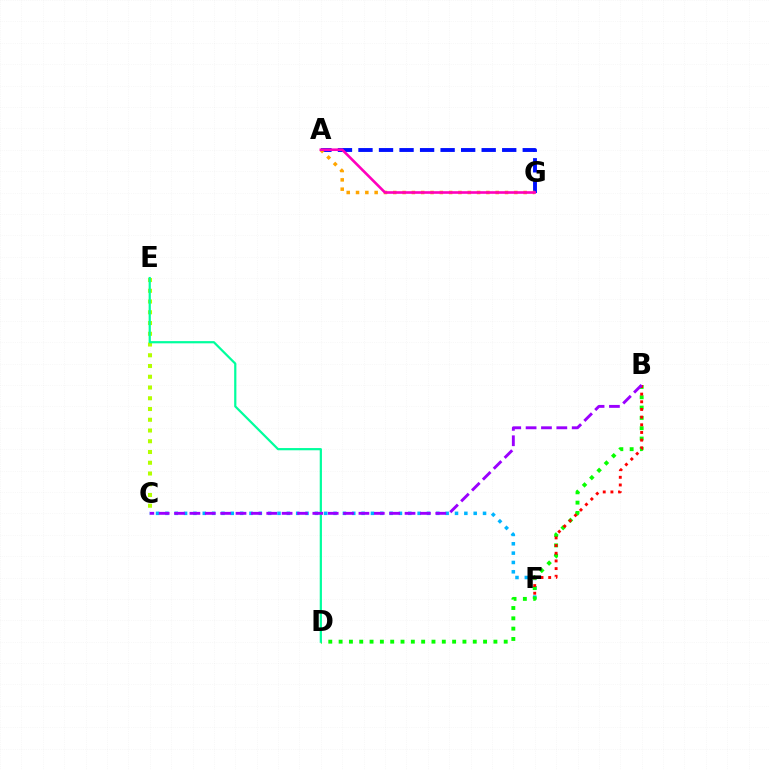{('A', 'G'): [{'color': '#0010ff', 'line_style': 'dashed', 'thickness': 2.79}, {'color': '#ffa500', 'line_style': 'dotted', 'thickness': 2.53}, {'color': '#ff00bd', 'line_style': 'solid', 'thickness': 1.88}], ('C', 'E'): [{'color': '#b3ff00', 'line_style': 'dotted', 'thickness': 2.92}], ('C', 'F'): [{'color': '#00b5ff', 'line_style': 'dotted', 'thickness': 2.54}], ('B', 'D'): [{'color': '#08ff00', 'line_style': 'dotted', 'thickness': 2.8}], ('D', 'E'): [{'color': '#00ff9d', 'line_style': 'solid', 'thickness': 1.6}], ('B', 'F'): [{'color': '#ff0000', 'line_style': 'dotted', 'thickness': 2.08}], ('B', 'C'): [{'color': '#9b00ff', 'line_style': 'dashed', 'thickness': 2.09}]}